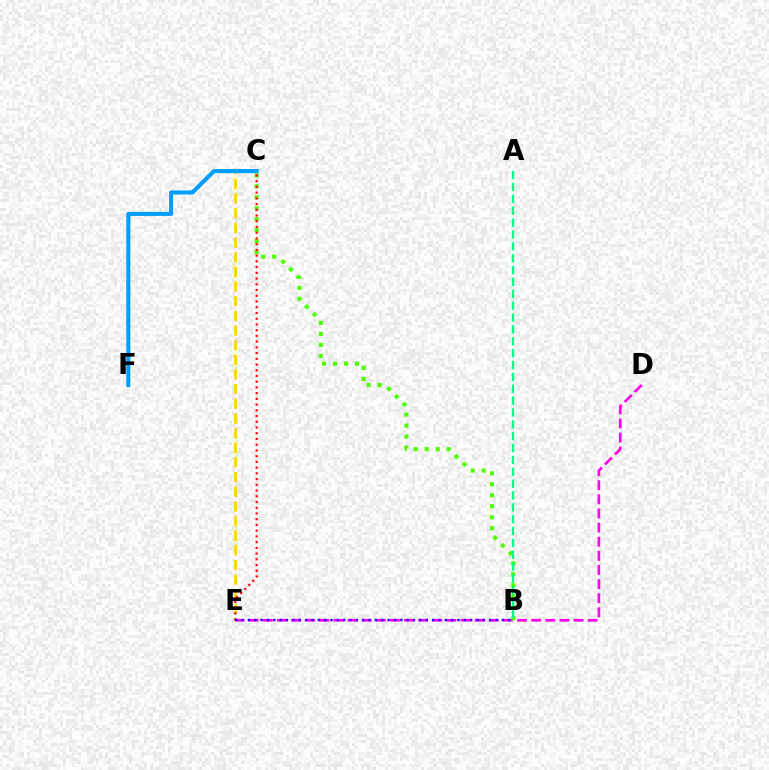{('C', 'E'): [{'color': '#ffd500', 'line_style': 'dashed', 'thickness': 1.99}, {'color': '#ff0000', 'line_style': 'dotted', 'thickness': 1.56}], ('D', 'E'): [{'color': '#ff00ed', 'line_style': 'dashed', 'thickness': 1.92}], ('B', 'C'): [{'color': '#4fff00', 'line_style': 'dotted', 'thickness': 2.98}], ('B', 'E'): [{'color': '#3700ff', 'line_style': 'dotted', 'thickness': 1.73}], ('A', 'B'): [{'color': '#00ff86', 'line_style': 'dashed', 'thickness': 1.61}], ('C', 'F'): [{'color': '#009eff', 'line_style': 'solid', 'thickness': 2.93}]}